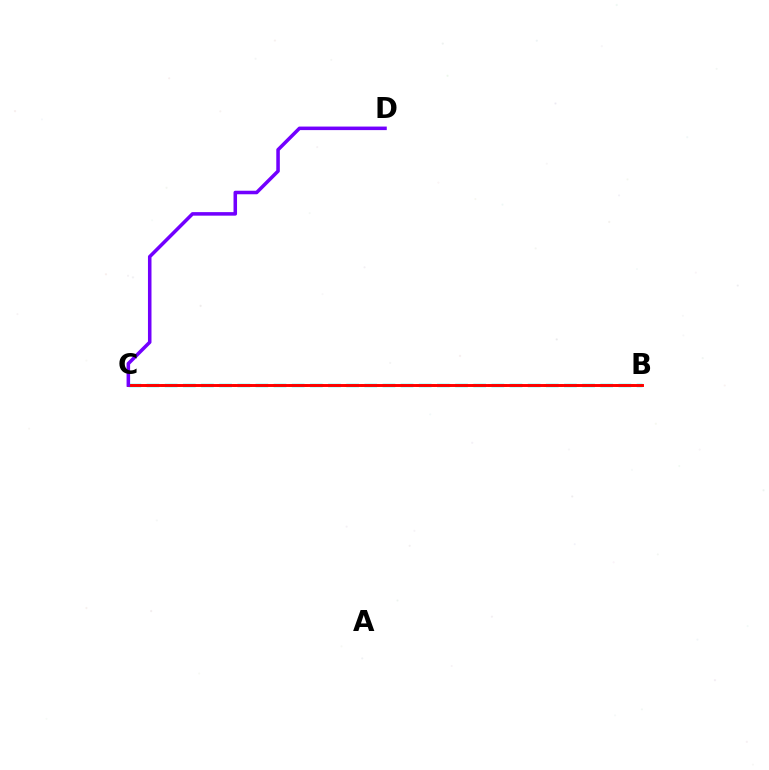{('B', 'C'): [{'color': '#00fff6', 'line_style': 'dashed', 'thickness': 2.47}, {'color': '#84ff00', 'line_style': 'dotted', 'thickness': 2.17}, {'color': '#ff0000', 'line_style': 'solid', 'thickness': 2.11}], ('C', 'D'): [{'color': '#7200ff', 'line_style': 'solid', 'thickness': 2.54}]}